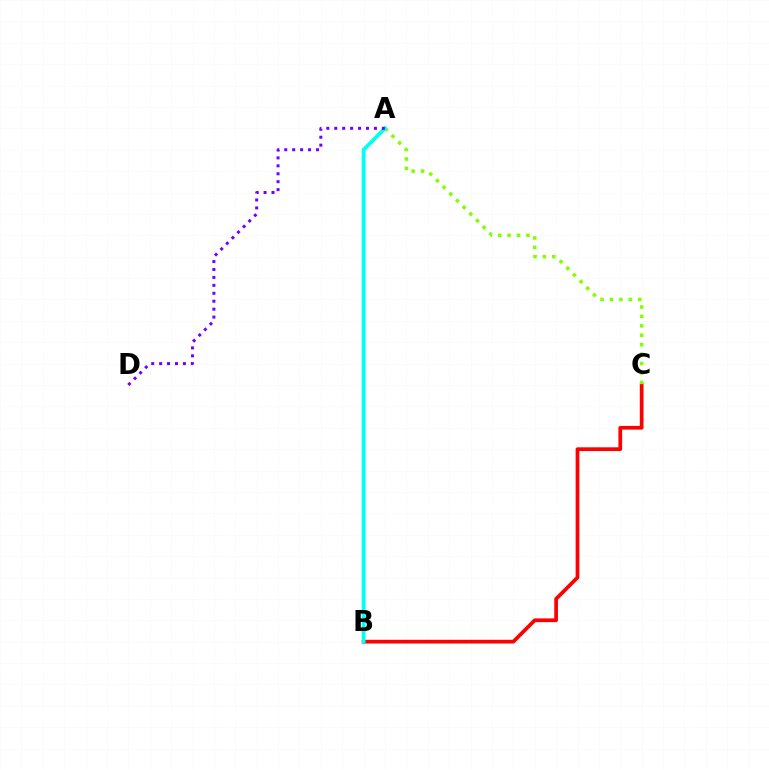{('B', 'C'): [{'color': '#ff0000', 'line_style': 'solid', 'thickness': 2.68}], ('A', 'C'): [{'color': '#84ff00', 'line_style': 'dotted', 'thickness': 2.56}], ('A', 'B'): [{'color': '#00fff6', 'line_style': 'solid', 'thickness': 2.74}], ('A', 'D'): [{'color': '#7200ff', 'line_style': 'dotted', 'thickness': 2.16}]}